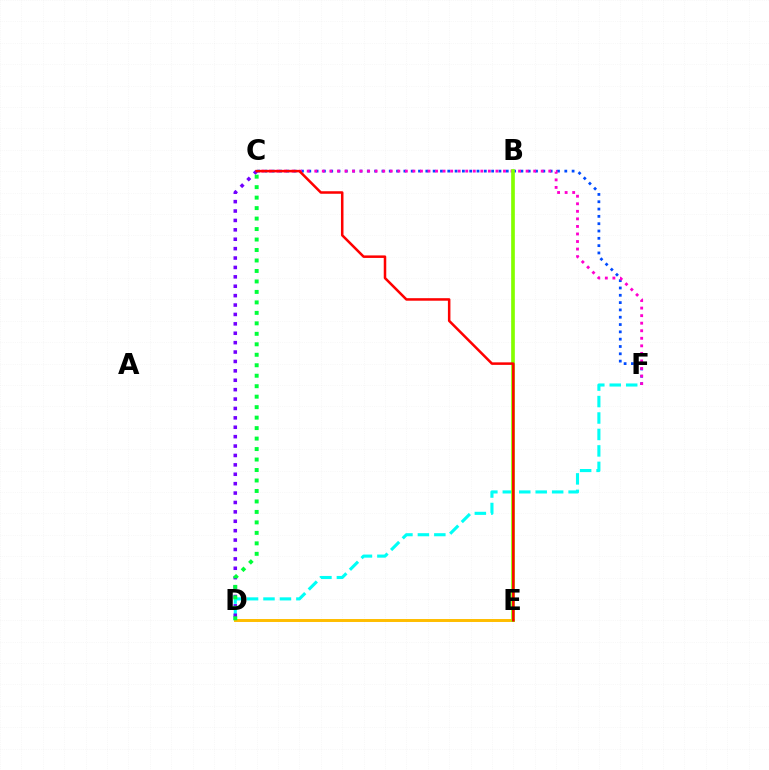{('C', 'F'): [{'color': '#004bff', 'line_style': 'dotted', 'thickness': 1.99}, {'color': '#ff00cf', 'line_style': 'dotted', 'thickness': 2.05}], ('D', 'F'): [{'color': '#00fff6', 'line_style': 'dashed', 'thickness': 2.24}], ('D', 'E'): [{'color': '#ffbd00', 'line_style': 'solid', 'thickness': 2.12}], ('C', 'D'): [{'color': '#7200ff', 'line_style': 'dotted', 'thickness': 2.55}, {'color': '#00ff39', 'line_style': 'dotted', 'thickness': 2.85}], ('B', 'E'): [{'color': '#84ff00', 'line_style': 'solid', 'thickness': 2.65}], ('C', 'E'): [{'color': '#ff0000', 'line_style': 'solid', 'thickness': 1.82}]}